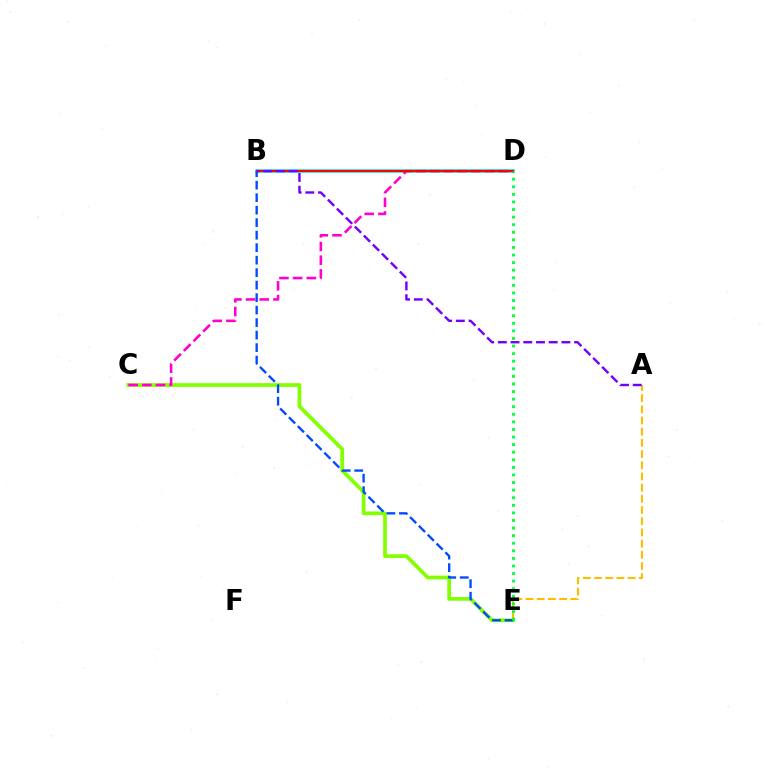{('C', 'E'): [{'color': '#84ff00', 'line_style': 'solid', 'thickness': 2.69}], ('B', 'D'): [{'color': '#00fff6', 'line_style': 'solid', 'thickness': 2.56}, {'color': '#ff0000', 'line_style': 'solid', 'thickness': 1.6}], ('B', 'E'): [{'color': '#004bff', 'line_style': 'dashed', 'thickness': 1.7}], ('C', 'D'): [{'color': '#ff00cf', 'line_style': 'dashed', 'thickness': 1.86}], ('A', 'E'): [{'color': '#ffbd00', 'line_style': 'dashed', 'thickness': 1.52}], ('D', 'E'): [{'color': '#00ff39', 'line_style': 'dotted', 'thickness': 2.06}], ('A', 'B'): [{'color': '#7200ff', 'line_style': 'dashed', 'thickness': 1.73}]}